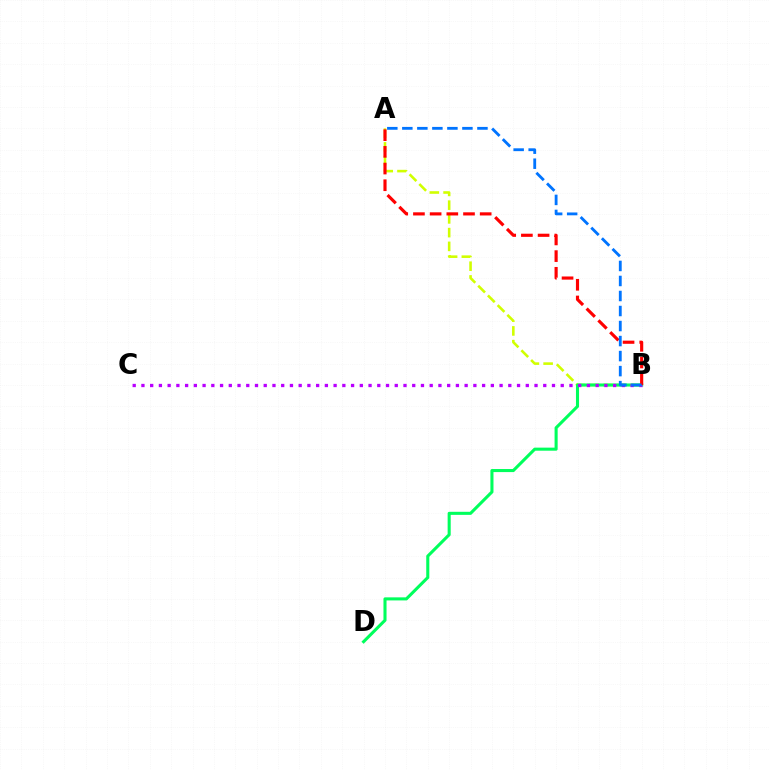{('A', 'B'): [{'color': '#d1ff00', 'line_style': 'dashed', 'thickness': 1.87}, {'color': '#ff0000', 'line_style': 'dashed', 'thickness': 2.27}, {'color': '#0074ff', 'line_style': 'dashed', 'thickness': 2.04}], ('B', 'D'): [{'color': '#00ff5c', 'line_style': 'solid', 'thickness': 2.21}], ('B', 'C'): [{'color': '#b900ff', 'line_style': 'dotted', 'thickness': 2.37}]}